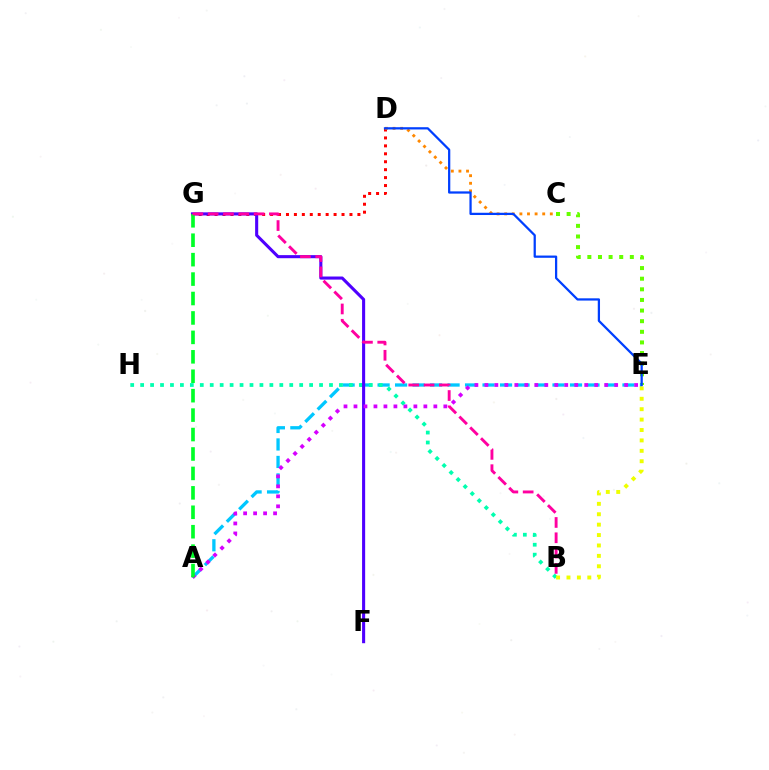{('C', 'E'): [{'color': '#66ff00', 'line_style': 'dotted', 'thickness': 2.89}], ('D', 'G'): [{'color': '#ff0000', 'line_style': 'dotted', 'thickness': 2.16}], ('C', 'D'): [{'color': '#ff8800', 'line_style': 'dotted', 'thickness': 2.07}], ('A', 'E'): [{'color': '#00c7ff', 'line_style': 'dashed', 'thickness': 2.38}, {'color': '#d600ff', 'line_style': 'dotted', 'thickness': 2.71}], ('B', 'H'): [{'color': '#00ffaf', 'line_style': 'dotted', 'thickness': 2.7}], ('F', 'G'): [{'color': '#4f00ff', 'line_style': 'solid', 'thickness': 2.22}], ('B', 'E'): [{'color': '#eeff00', 'line_style': 'dotted', 'thickness': 2.83}], ('A', 'G'): [{'color': '#00ff27', 'line_style': 'dashed', 'thickness': 2.64}], ('B', 'G'): [{'color': '#ff00a0', 'line_style': 'dashed', 'thickness': 2.08}], ('D', 'E'): [{'color': '#003fff', 'line_style': 'solid', 'thickness': 1.62}]}